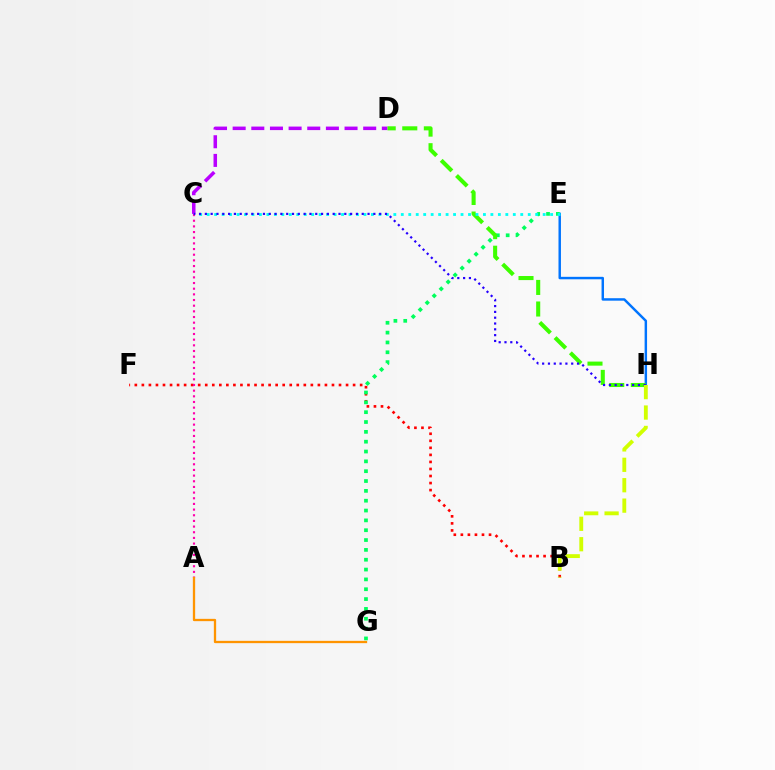{('B', 'F'): [{'color': '#ff0000', 'line_style': 'dotted', 'thickness': 1.91}], ('E', 'H'): [{'color': '#0074ff', 'line_style': 'solid', 'thickness': 1.77}], ('C', 'D'): [{'color': '#b900ff', 'line_style': 'dashed', 'thickness': 2.53}], ('E', 'G'): [{'color': '#00ff5c', 'line_style': 'dotted', 'thickness': 2.67}], ('A', 'C'): [{'color': '#ff00ac', 'line_style': 'dotted', 'thickness': 1.54}], ('D', 'H'): [{'color': '#3dff00', 'line_style': 'dashed', 'thickness': 2.93}], ('C', 'E'): [{'color': '#00fff6', 'line_style': 'dotted', 'thickness': 2.03}], ('C', 'H'): [{'color': '#2500ff', 'line_style': 'dotted', 'thickness': 1.58}], ('A', 'G'): [{'color': '#ff9400', 'line_style': 'solid', 'thickness': 1.65}], ('B', 'H'): [{'color': '#d1ff00', 'line_style': 'dashed', 'thickness': 2.77}]}